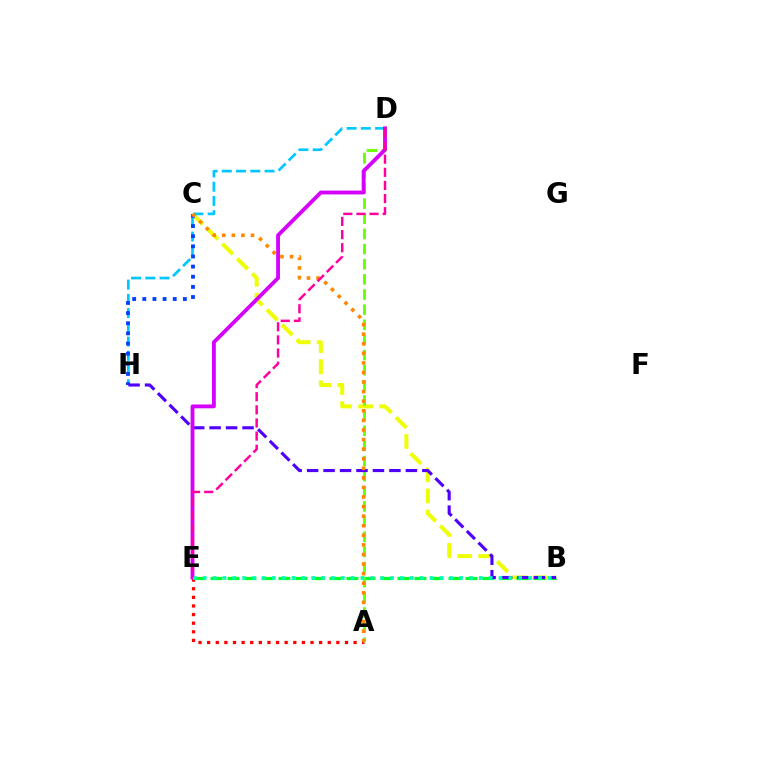{('B', 'C'): [{'color': '#eeff00', 'line_style': 'dashed', 'thickness': 2.87}], ('B', 'E'): [{'color': '#00ff27', 'line_style': 'dashed', 'thickness': 2.31}, {'color': '#00ffaf', 'line_style': 'dotted', 'thickness': 2.68}], ('A', 'E'): [{'color': '#ff0000', 'line_style': 'dotted', 'thickness': 2.34}], ('D', 'H'): [{'color': '#00c7ff', 'line_style': 'dashed', 'thickness': 1.94}], ('C', 'H'): [{'color': '#003fff', 'line_style': 'dotted', 'thickness': 2.75}], ('A', 'D'): [{'color': '#66ff00', 'line_style': 'dashed', 'thickness': 2.06}], ('B', 'H'): [{'color': '#4f00ff', 'line_style': 'dashed', 'thickness': 2.24}], ('D', 'E'): [{'color': '#d600ff', 'line_style': 'solid', 'thickness': 2.76}, {'color': '#ff00a0', 'line_style': 'dashed', 'thickness': 1.78}], ('A', 'C'): [{'color': '#ff8800', 'line_style': 'dotted', 'thickness': 2.6}]}